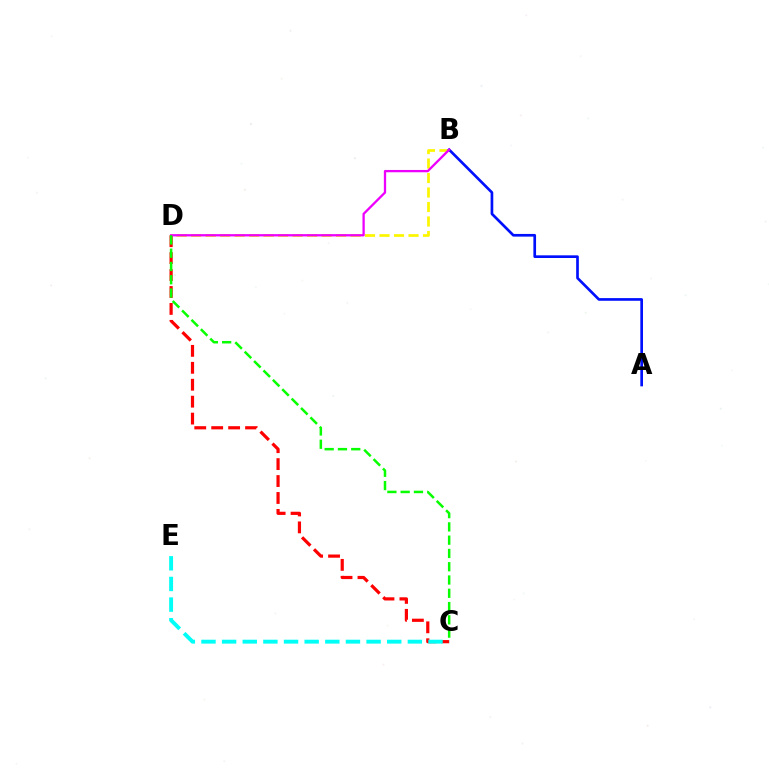{('C', 'D'): [{'color': '#ff0000', 'line_style': 'dashed', 'thickness': 2.3}, {'color': '#08ff00', 'line_style': 'dashed', 'thickness': 1.8}], ('B', 'D'): [{'color': '#fcf500', 'line_style': 'dashed', 'thickness': 1.97}, {'color': '#ee00ff', 'line_style': 'solid', 'thickness': 1.65}], ('A', 'B'): [{'color': '#0010ff', 'line_style': 'solid', 'thickness': 1.93}], ('C', 'E'): [{'color': '#00fff6', 'line_style': 'dashed', 'thickness': 2.8}]}